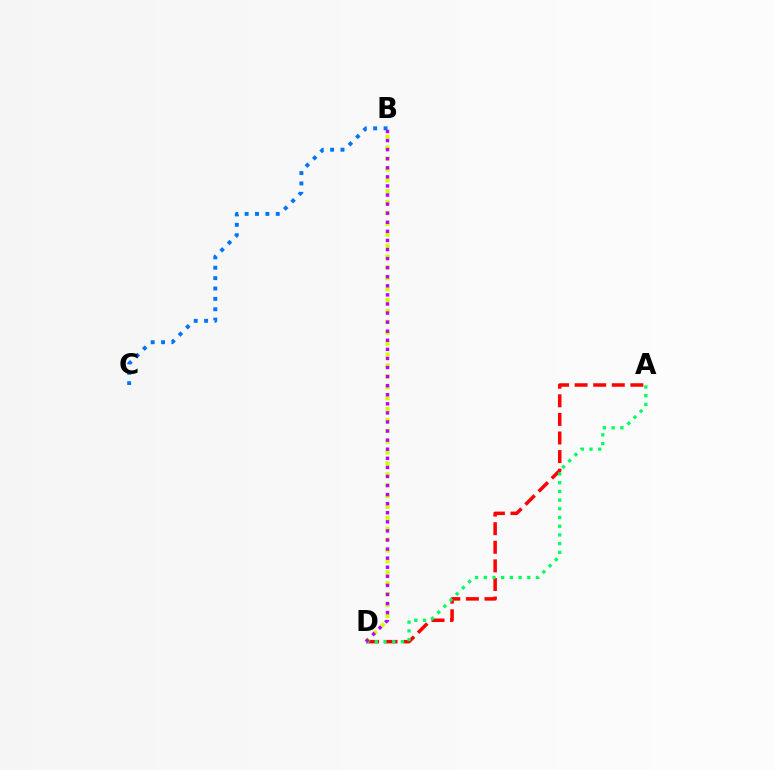{('A', 'D'): [{'color': '#ff0000', 'line_style': 'dashed', 'thickness': 2.53}, {'color': '#00ff5c', 'line_style': 'dotted', 'thickness': 2.37}], ('B', 'D'): [{'color': '#d1ff00', 'line_style': 'dotted', 'thickness': 2.96}, {'color': '#b900ff', 'line_style': 'dotted', 'thickness': 2.47}], ('B', 'C'): [{'color': '#0074ff', 'line_style': 'dotted', 'thickness': 2.82}]}